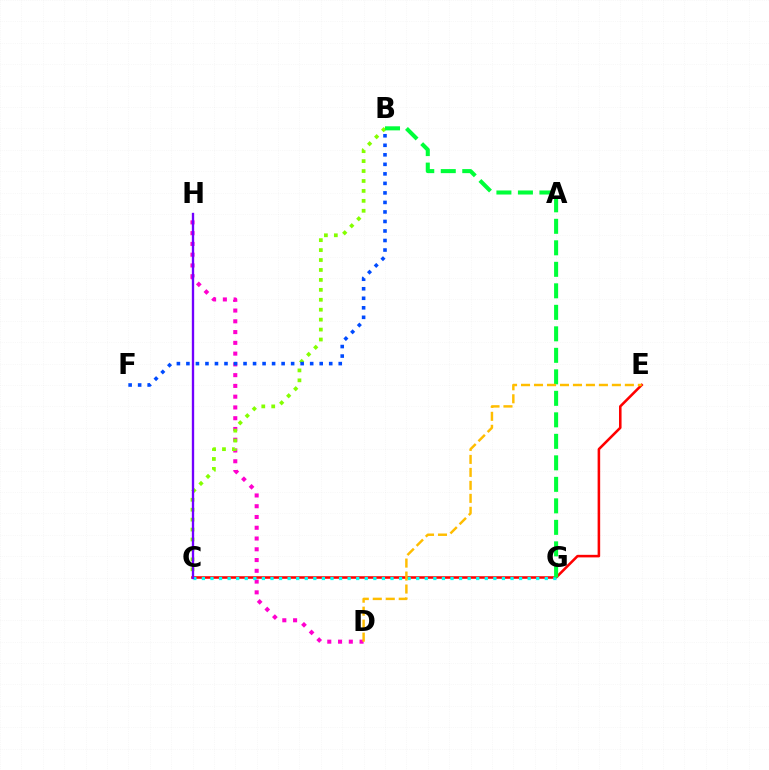{('D', 'H'): [{'color': '#ff00cf', 'line_style': 'dotted', 'thickness': 2.92}], ('B', 'C'): [{'color': '#84ff00', 'line_style': 'dotted', 'thickness': 2.7}], ('C', 'E'): [{'color': '#ff0000', 'line_style': 'solid', 'thickness': 1.84}], ('C', 'G'): [{'color': '#00fff6', 'line_style': 'dotted', 'thickness': 2.33}], ('B', 'G'): [{'color': '#00ff39', 'line_style': 'dashed', 'thickness': 2.92}], ('B', 'F'): [{'color': '#004bff', 'line_style': 'dotted', 'thickness': 2.59}], ('D', 'E'): [{'color': '#ffbd00', 'line_style': 'dashed', 'thickness': 1.76}], ('C', 'H'): [{'color': '#7200ff', 'line_style': 'solid', 'thickness': 1.69}]}